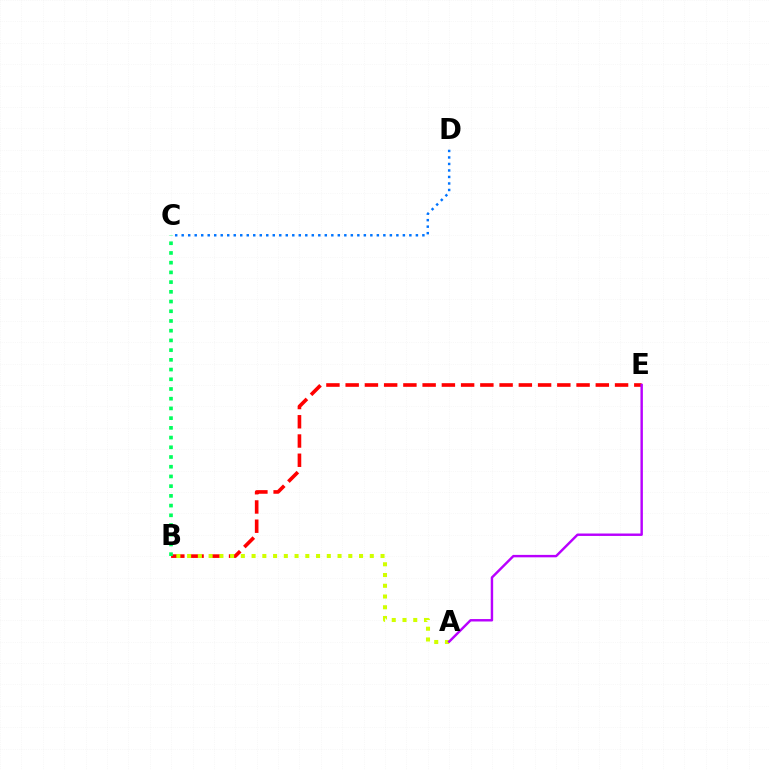{('B', 'E'): [{'color': '#ff0000', 'line_style': 'dashed', 'thickness': 2.61}], ('A', 'B'): [{'color': '#d1ff00', 'line_style': 'dotted', 'thickness': 2.92}], ('A', 'E'): [{'color': '#b900ff', 'line_style': 'solid', 'thickness': 1.75}], ('C', 'D'): [{'color': '#0074ff', 'line_style': 'dotted', 'thickness': 1.77}], ('B', 'C'): [{'color': '#00ff5c', 'line_style': 'dotted', 'thickness': 2.64}]}